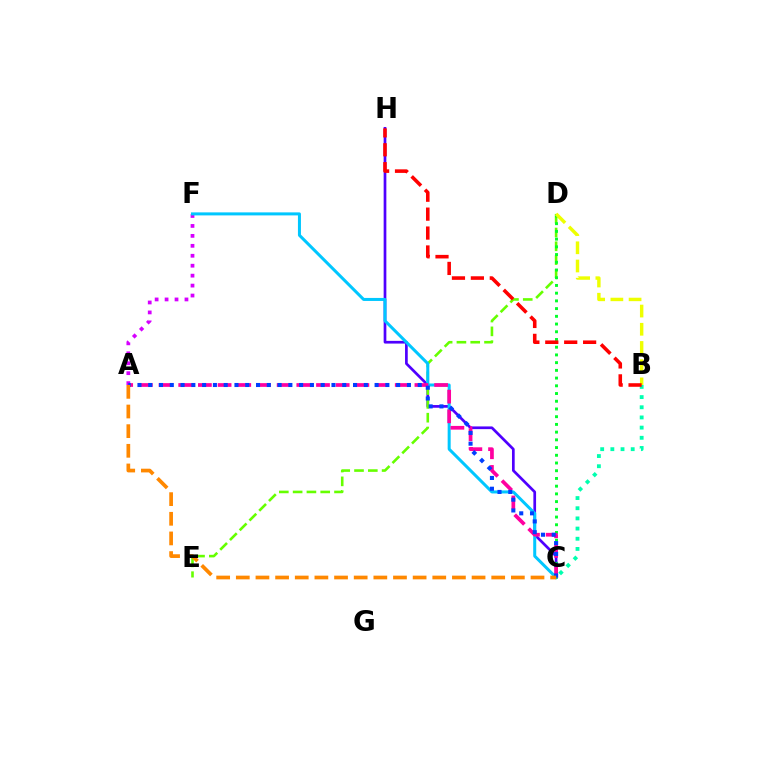{('A', 'F'): [{'color': '#d600ff', 'line_style': 'dotted', 'thickness': 2.7}], ('C', 'H'): [{'color': '#4f00ff', 'line_style': 'solid', 'thickness': 1.94}], ('B', 'C'): [{'color': '#00ffaf', 'line_style': 'dotted', 'thickness': 2.76}], ('D', 'E'): [{'color': '#66ff00', 'line_style': 'dashed', 'thickness': 1.87}], ('C', 'F'): [{'color': '#00c7ff', 'line_style': 'solid', 'thickness': 2.17}], ('C', 'D'): [{'color': '#00ff27', 'line_style': 'dotted', 'thickness': 2.1}], ('B', 'D'): [{'color': '#eeff00', 'line_style': 'dashed', 'thickness': 2.47}], ('A', 'C'): [{'color': '#ff00a0', 'line_style': 'dashed', 'thickness': 2.67}, {'color': '#003fff', 'line_style': 'dotted', 'thickness': 2.93}, {'color': '#ff8800', 'line_style': 'dashed', 'thickness': 2.67}], ('B', 'H'): [{'color': '#ff0000', 'line_style': 'dashed', 'thickness': 2.57}]}